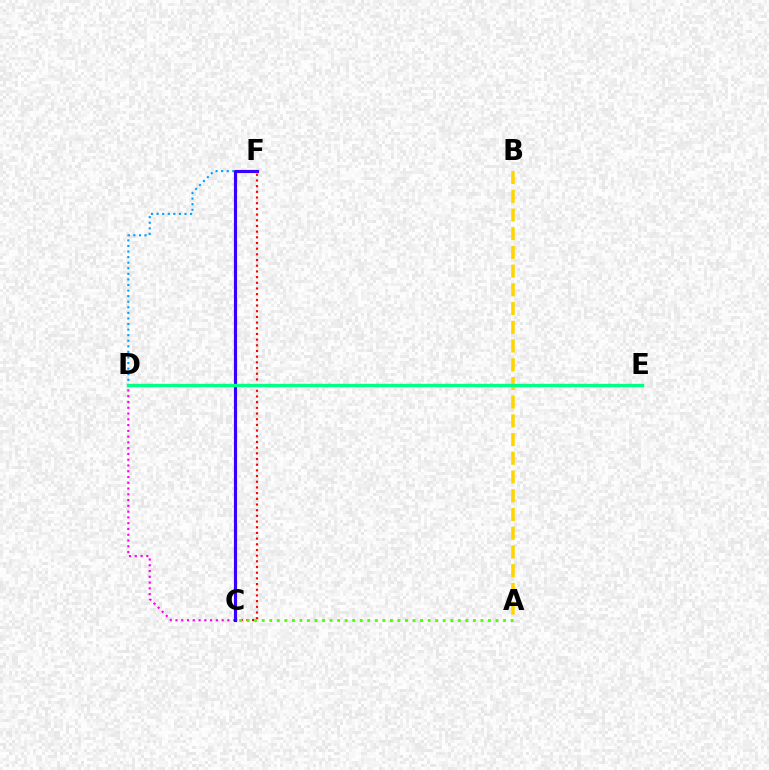{('C', 'F'): [{'color': '#ff0000', 'line_style': 'dotted', 'thickness': 1.54}, {'color': '#3700ff', 'line_style': 'solid', 'thickness': 2.27}], ('A', 'B'): [{'color': '#ffd500', 'line_style': 'dashed', 'thickness': 2.54}], ('C', 'D'): [{'color': '#ff00ed', 'line_style': 'dotted', 'thickness': 1.57}], ('D', 'F'): [{'color': '#009eff', 'line_style': 'dotted', 'thickness': 1.52}], ('A', 'C'): [{'color': '#4fff00', 'line_style': 'dotted', 'thickness': 2.05}], ('D', 'E'): [{'color': '#00ff86', 'line_style': 'solid', 'thickness': 2.43}]}